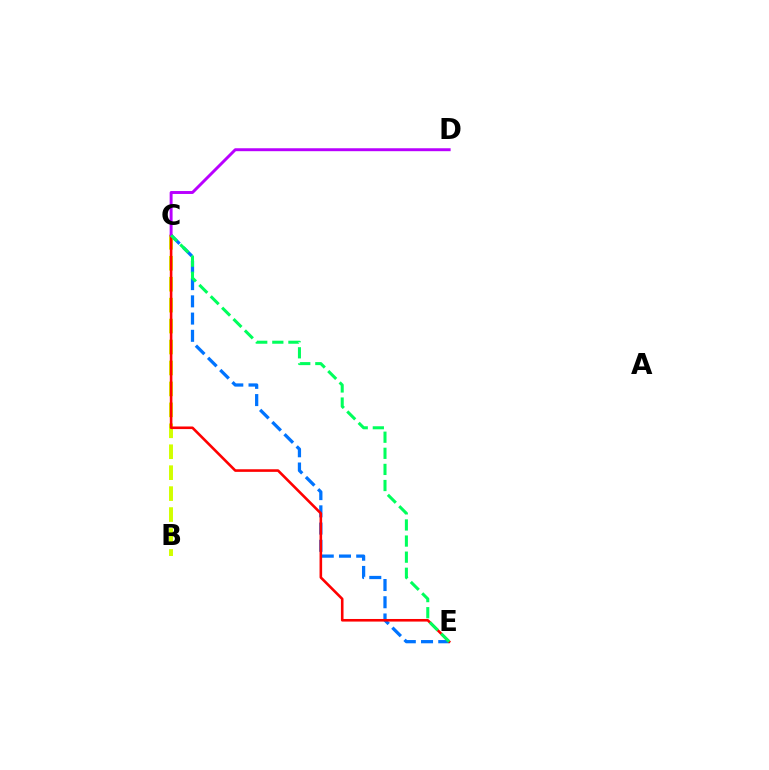{('B', 'C'): [{'color': '#d1ff00', 'line_style': 'dashed', 'thickness': 2.85}], ('C', 'E'): [{'color': '#0074ff', 'line_style': 'dashed', 'thickness': 2.34}, {'color': '#ff0000', 'line_style': 'solid', 'thickness': 1.87}, {'color': '#00ff5c', 'line_style': 'dashed', 'thickness': 2.19}], ('C', 'D'): [{'color': '#b900ff', 'line_style': 'solid', 'thickness': 2.11}]}